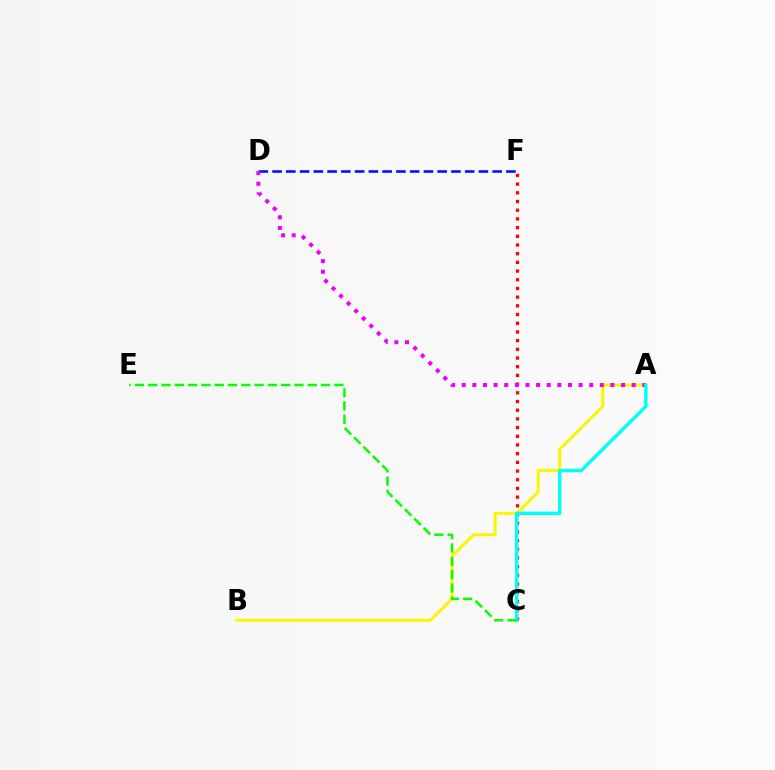{('A', 'B'): [{'color': '#fcf500', 'line_style': 'solid', 'thickness': 2.18}], ('D', 'F'): [{'color': '#0010ff', 'line_style': 'dashed', 'thickness': 1.87}], ('C', 'F'): [{'color': '#ff0000', 'line_style': 'dotted', 'thickness': 2.36}], ('A', 'D'): [{'color': '#ee00ff', 'line_style': 'dotted', 'thickness': 2.89}], ('A', 'C'): [{'color': '#00fff6', 'line_style': 'solid', 'thickness': 2.45}], ('C', 'E'): [{'color': '#08ff00', 'line_style': 'dashed', 'thickness': 1.81}]}